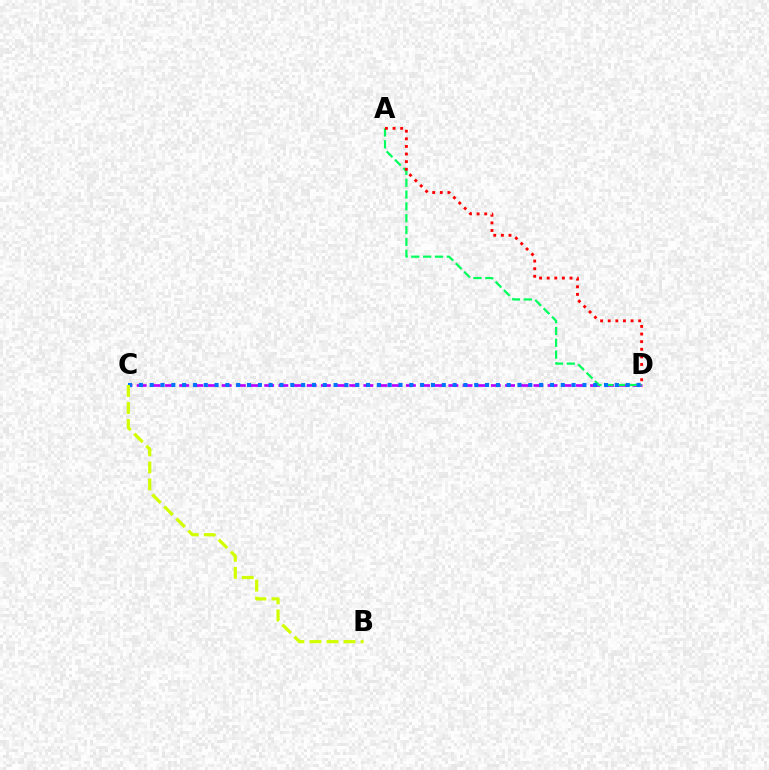{('C', 'D'): [{'color': '#b900ff', 'line_style': 'dashed', 'thickness': 1.92}, {'color': '#0074ff', 'line_style': 'dotted', 'thickness': 2.94}], ('A', 'D'): [{'color': '#00ff5c', 'line_style': 'dashed', 'thickness': 1.61}, {'color': '#ff0000', 'line_style': 'dotted', 'thickness': 2.07}], ('B', 'C'): [{'color': '#d1ff00', 'line_style': 'dashed', 'thickness': 2.32}]}